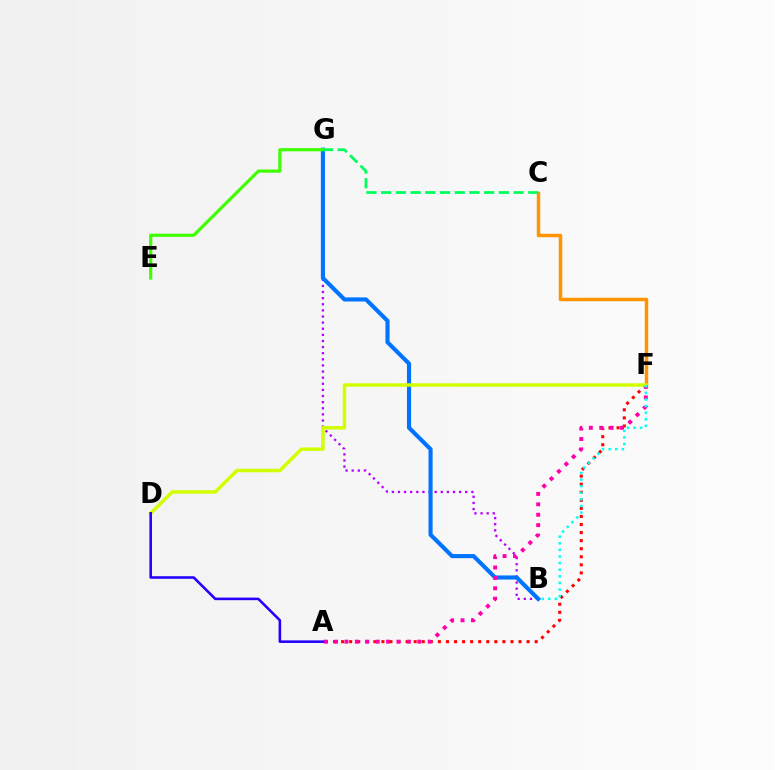{('B', 'G'): [{'color': '#b900ff', 'line_style': 'dotted', 'thickness': 1.66}, {'color': '#0074ff', 'line_style': 'solid', 'thickness': 2.96}], ('A', 'F'): [{'color': '#ff0000', 'line_style': 'dotted', 'thickness': 2.19}, {'color': '#ff00ac', 'line_style': 'dotted', 'thickness': 2.83}], ('C', 'F'): [{'color': '#ff9400', 'line_style': 'solid', 'thickness': 2.52}], ('E', 'G'): [{'color': '#3dff00', 'line_style': 'solid', 'thickness': 2.28}], ('D', 'F'): [{'color': '#d1ff00', 'line_style': 'solid', 'thickness': 2.5}], ('C', 'G'): [{'color': '#00ff5c', 'line_style': 'dashed', 'thickness': 2.0}], ('A', 'D'): [{'color': '#2500ff', 'line_style': 'solid', 'thickness': 1.86}], ('B', 'F'): [{'color': '#00fff6', 'line_style': 'dotted', 'thickness': 1.79}]}